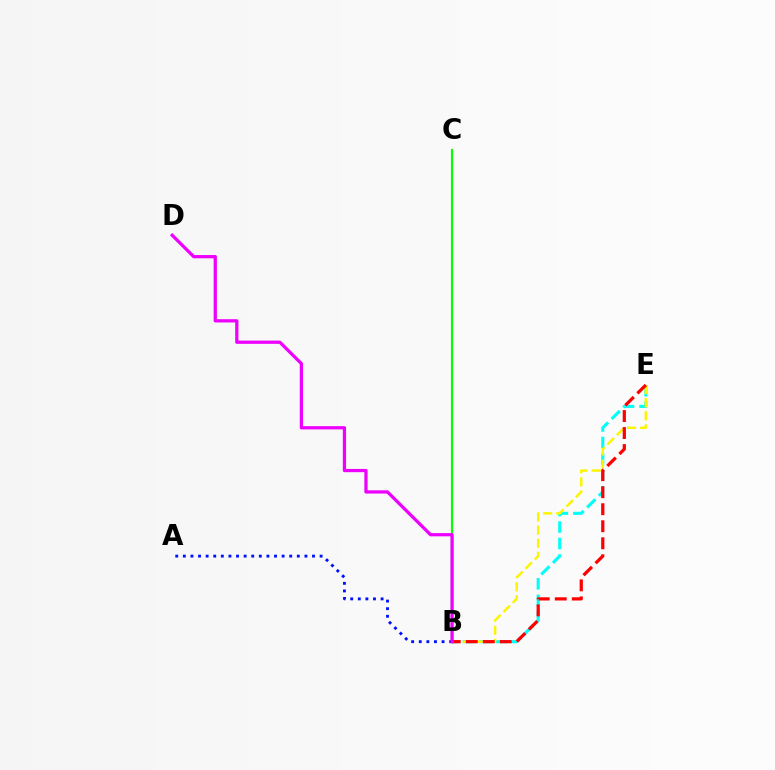{('B', 'C'): [{'color': '#08ff00', 'line_style': 'solid', 'thickness': 1.57}], ('B', 'E'): [{'color': '#00fff6', 'line_style': 'dashed', 'thickness': 2.23}, {'color': '#fcf500', 'line_style': 'dashed', 'thickness': 1.78}, {'color': '#ff0000', 'line_style': 'dashed', 'thickness': 2.31}], ('A', 'B'): [{'color': '#0010ff', 'line_style': 'dotted', 'thickness': 2.06}], ('B', 'D'): [{'color': '#ee00ff', 'line_style': 'solid', 'thickness': 2.34}]}